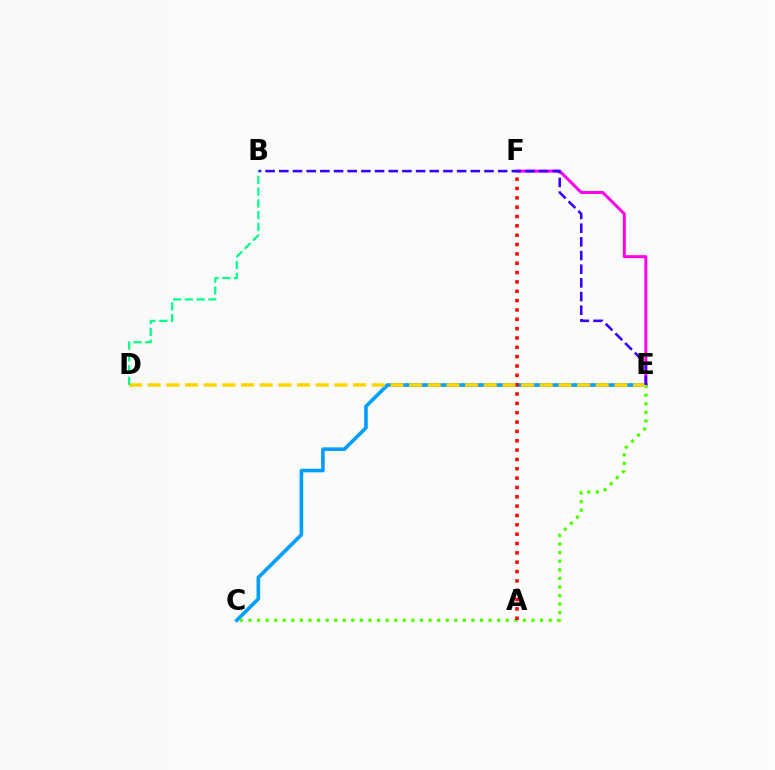{('C', 'E'): [{'color': '#009eff', 'line_style': 'solid', 'thickness': 2.6}, {'color': '#4fff00', 'line_style': 'dotted', 'thickness': 2.33}], ('E', 'F'): [{'color': '#ff00ed', 'line_style': 'solid', 'thickness': 2.17}], ('A', 'F'): [{'color': '#ff0000', 'line_style': 'dotted', 'thickness': 2.54}], ('D', 'E'): [{'color': '#ffd500', 'line_style': 'dashed', 'thickness': 2.54}], ('B', 'E'): [{'color': '#3700ff', 'line_style': 'dashed', 'thickness': 1.86}], ('B', 'D'): [{'color': '#00ff86', 'line_style': 'dashed', 'thickness': 1.6}]}